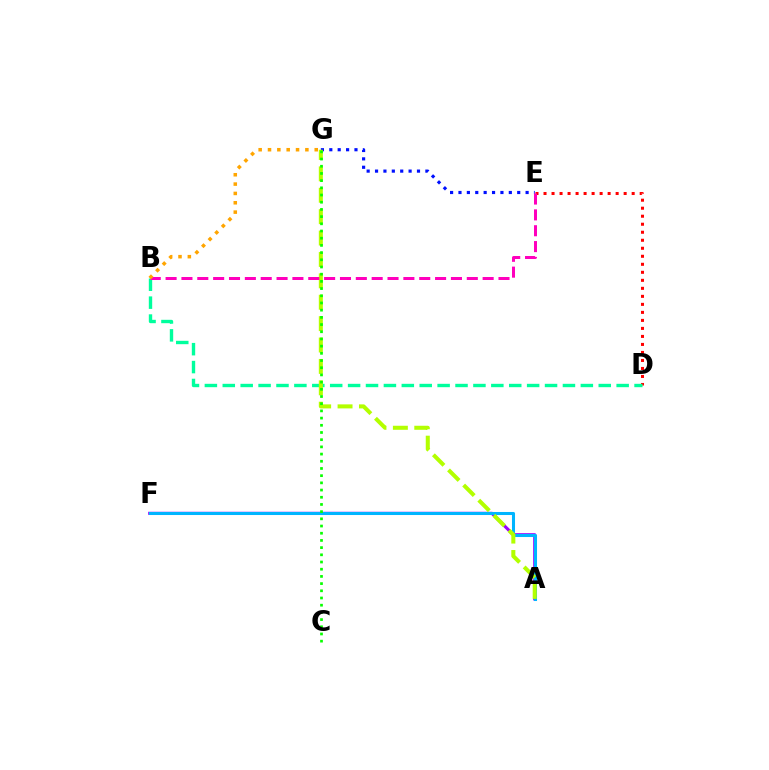{('A', 'F'): [{'color': '#9b00ff', 'line_style': 'solid', 'thickness': 2.23}, {'color': '#00b5ff', 'line_style': 'solid', 'thickness': 2.19}], ('D', 'E'): [{'color': '#ff0000', 'line_style': 'dotted', 'thickness': 2.18}], ('B', 'D'): [{'color': '#00ff9d', 'line_style': 'dashed', 'thickness': 2.43}], ('E', 'G'): [{'color': '#0010ff', 'line_style': 'dotted', 'thickness': 2.28}], ('A', 'G'): [{'color': '#b3ff00', 'line_style': 'dashed', 'thickness': 2.91}], ('C', 'G'): [{'color': '#08ff00', 'line_style': 'dotted', 'thickness': 1.96}], ('B', 'E'): [{'color': '#ff00bd', 'line_style': 'dashed', 'thickness': 2.15}], ('B', 'G'): [{'color': '#ffa500', 'line_style': 'dotted', 'thickness': 2.54}]}